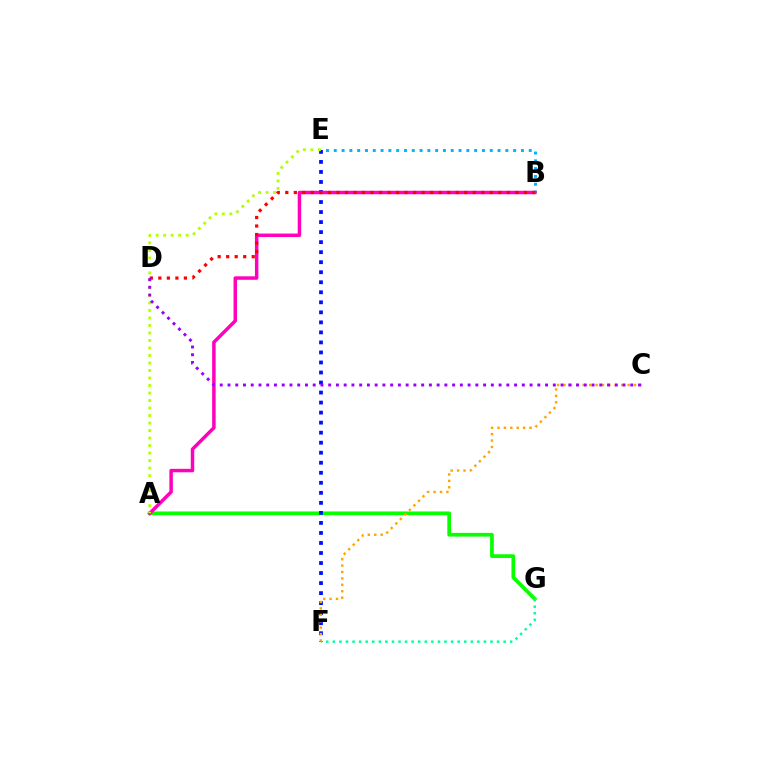{('A', 'G'): [{'color': '#08ff00', 'line_style': 'solid', 'thickness': 2.67}], ('E', 'F'): [{'color': '#0010ff', 'line_style': 'dotted', 'thickness': 2.72}], ('C', 'F'): [{'color': '#ffa500', 'line_style': 'dotted', 'thickness': 1.74}], ('B', 'E'): [{'color': '#00b5ff', 'line_style': 'dotted', 'thickness': 2.12}], ('A', 'B'): [{'color': '#ff00bd', 'line_style': 'solid', 'thickness': 2.5}], ('A', 'E'): [{'color': '#b3ff00', 'line_style': 'dotted', 'thickness': 2.04}], ('B', 'D'): [{'color': '#ff0000', 'line_style': 'dotted', 'thickness': 2.31}], ('C', 'D'): [{'color': '#9b00ff', 'line_style': 'dotted', 'thickness': 2.1}], ('F', 'G'): [{'color': '#00ff9d', 'line_style': 'dotted', 'thickness': 1.78}]}